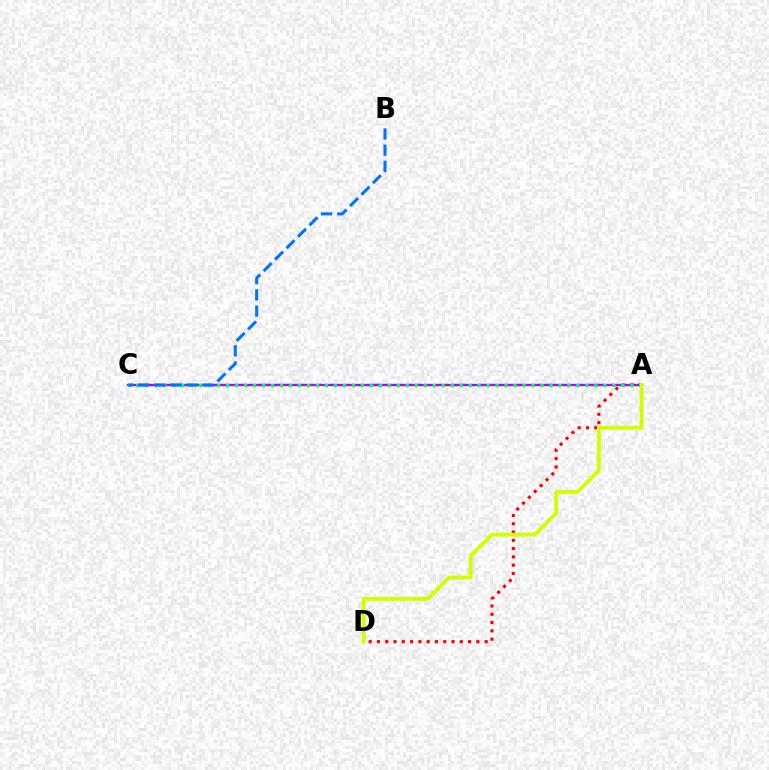{('A', 'D'): [{'color': '#ff0000', 'line_style': 'dotted', 'thickness': 2.25}, {'color': '#d1ff00', 'line_style': 'solid', 'thickness': 2.75}], ('A', 'C'): [{'color': '#b900ff', 'line_style': 'solid', 'thickness': 1.7}, {'color': '#00ff5c', 'line_style': 'dotted', 'thickness': 2.44}], ('B', 'C'): [{'color': '#0074ff', 'line_style': 'dashed', 'thickness': 2.2}]}